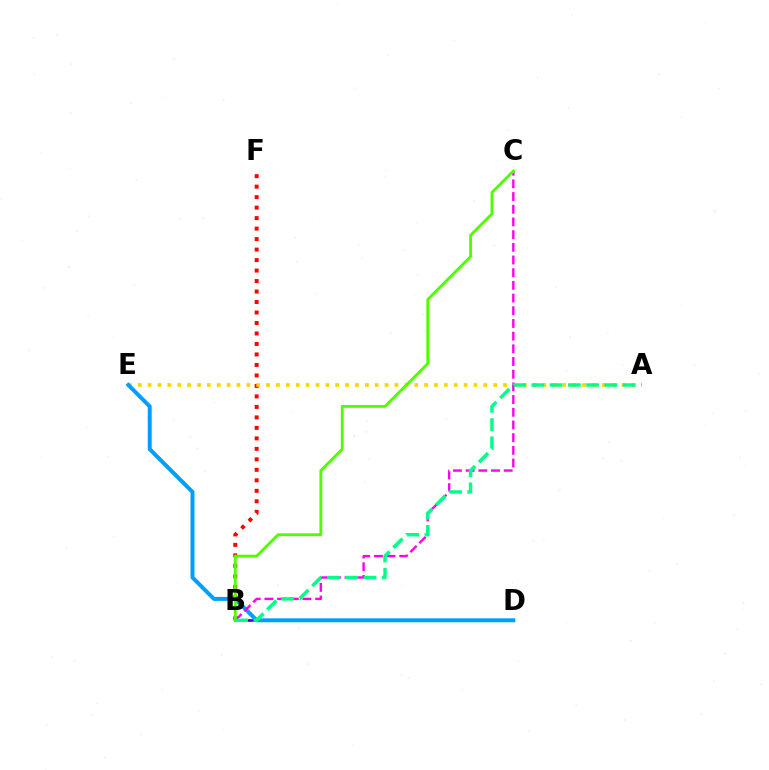{('B', 'F'): [{'color': '#ff0000', 'line_style': 'dotted', 'thickness': 2.85}], ('B', 'D'): [{'color': '#3700ff', 'line_style': 'solid', 'thickness': 1.92}], ('A', 'E'): [{'color': '#ffd500', 'line_style': 'dotted', 'thickness': 2.68}], ('D', 'E'): [{'color': '#009eff', 'line_style': 'solid', 'thickness': 2.85}], ('B', 'C'): [{'color': '#ff00ed', 'line_style': 'dashed', 'thickness': 1.72}, {'color': '#4fff00', 'line_style': 'solid', 'thickness': 2.05}], ('A', 'B'): [{'color': '#00ff86', 'line_style': 'dashed', 'thickness': 2.48}]}